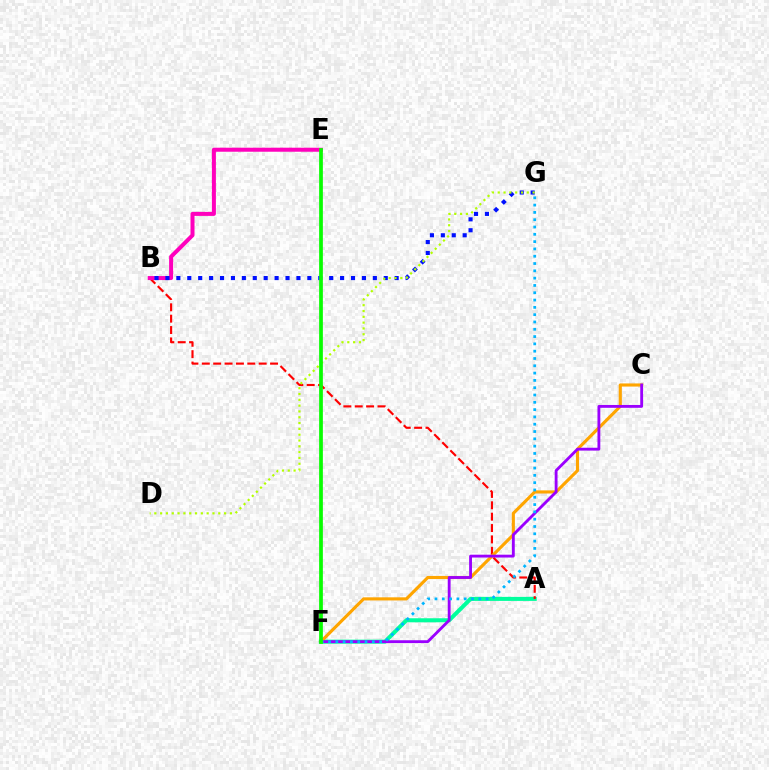{('A', 'F'): [{'color': '#00ff9d', 'line_style': 'solid', 'thickness': 2.91}], ('A', 'B'): [{'color': '#ff0000', 'line_style': 'dashed', 'thickness': 1.55}], ('C', 'F'): [{'color': '#ffa500', 'line_style': 'solid', 'thickness': 2.25}, {'color': '#9b00ff', 'line_style': 'solid', 'thickness': 2.04}], ('B', 'E'): [{'color': '#ff00bd', 'line_style': 'solid', 'thickness': 2.89}], ('B', 'G'): [{'color': '#0010ff', 'line_style': 'dotted', 'thickness': 2.97}], ('D', 'G'): [{'color': '#b3ff00', 'line_style': 'dotted', 'thickness': 1.58}], ('F', 'G'): [{'color': '#00b5ff', 'line_style': 'dotted', 'thickness': 1.98}], ('E', 'F'): [{'color': '#08ff00', 'line_style': 'solid', 'thickness': 2.68}]}